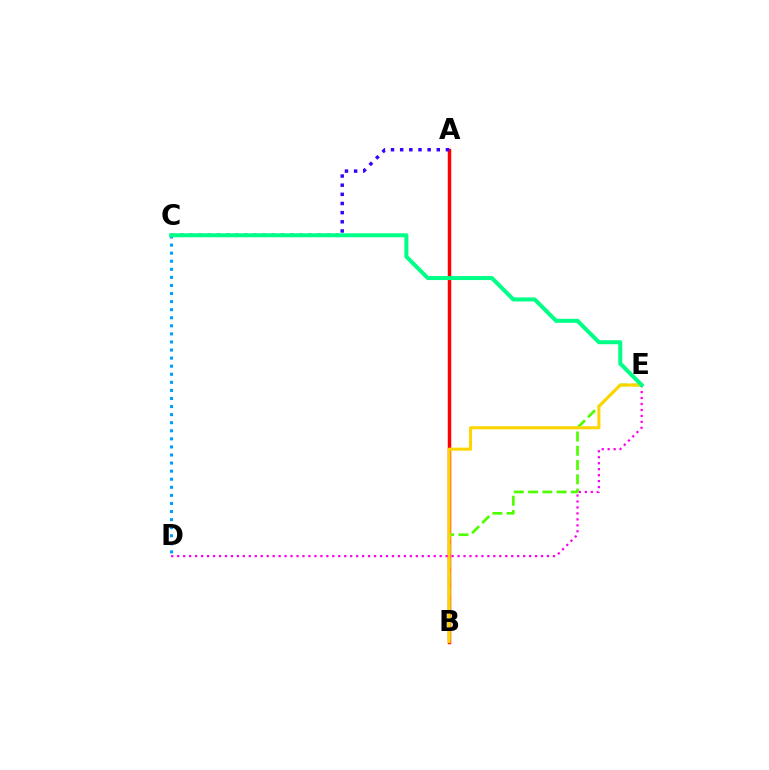{('A', 'B'): [{'color': '#ff0000', 'line_style': 'solid', 'thickness': 2.49}], ('B', 'E'): [{'color': '#4fff00', 'line_style': 'dashed', 'thickness': 1.94}, {'color': '#ffd500', 'line_style': 'solid', 'thickness': 2.19}], ('C', 'D'): [{'color': '#009eff', 'line_style': 'dotted', 'thickness': 2.19}], ('A', 'C'): [{'color': '#3700ff', 'line_style': 'dotted', 'thickness': 2.49}], ('D', 'E'): [{'color': '#ff00ed', 'line_style': 'dotted', 'thickness': 1.62}], ('C', 'E'): [{'color': '#00ff86', 'line_style': 'solid', 'thickness': 2.89}]}